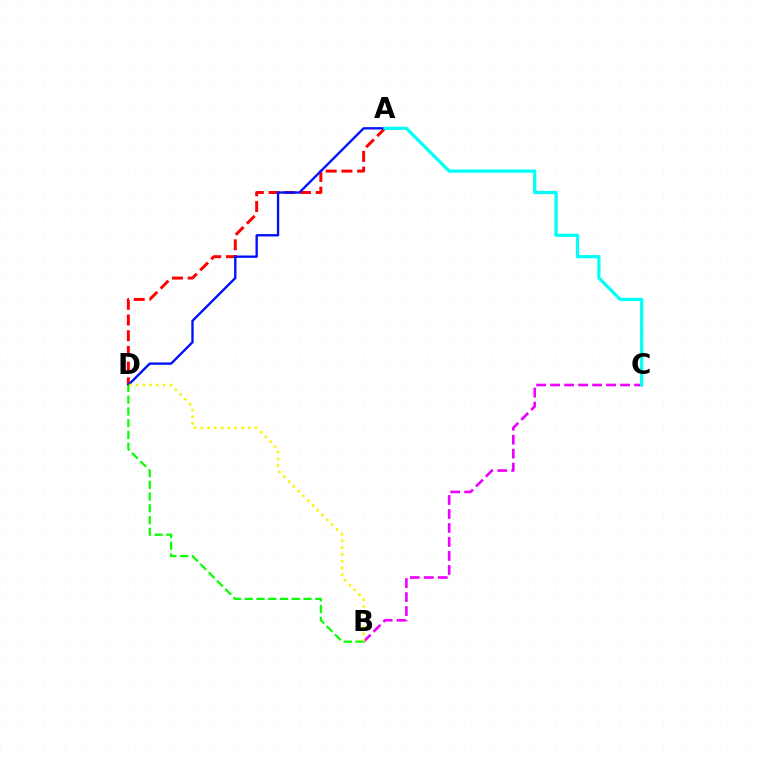{('A', 'D'): [{'color': '#ff0000', 'line_style': 'dashed', 'thickness': 2.13}, {'color': '#0010ff', 'line_style': 'solid', 'thickness': 1.7}], ('B', 'C'): [{'color': '#ee00ff', 'line_style': 'dashed', 'thickness': 1.9}], ('A', 'C'): [{'color': '#00fff6', 'line_style': 'solid', 'thickness': 2.32}], ('B', 'D'): [{'color': '#fcf500', 'line_style': 'dotted', 'thickness': 1.84}, {'color': '#08ff00', 'line_style': 'dashed', 'thickness': 1.6}]}